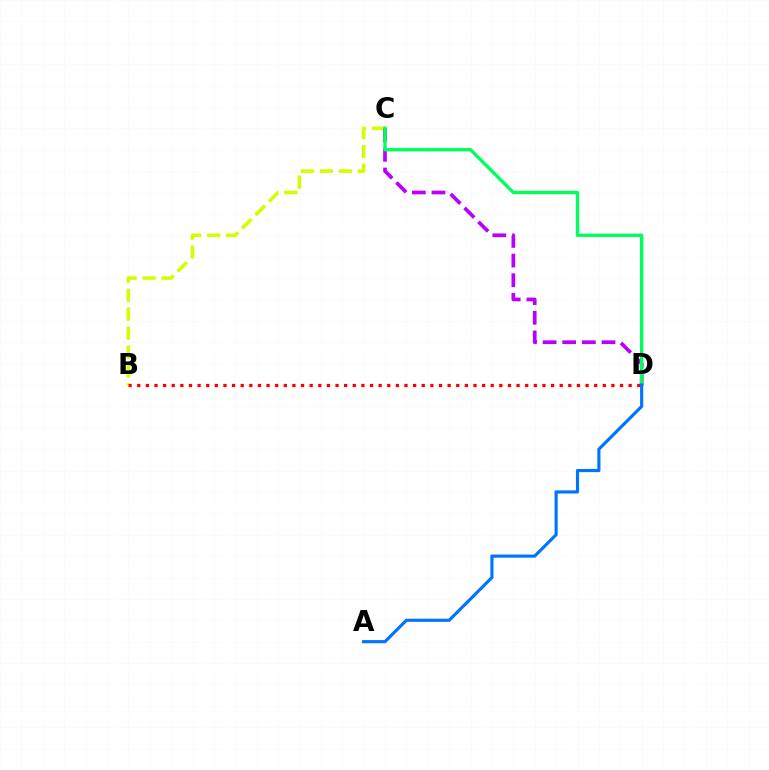{('B', 'C'): [{'color': '#d1ff00', 'line_style': 'dashed', 'thickness': 2.58}], ('C', 'D'): [{'color': '#b900ff', 'line_style': 'dashed', 'thickness': 2.67}, {'color': '#00ff5c', 'line_style': 'solid', 'thickness': 2.43}], ('B', 'D'): [{'color': '#ff0000', 'line_style': 'dotted', 'thickness': 2.34}], ('A', 'D'): [{'color': '#0074ff', 'line_style': 'solid', 'thickness': 2.26}]}